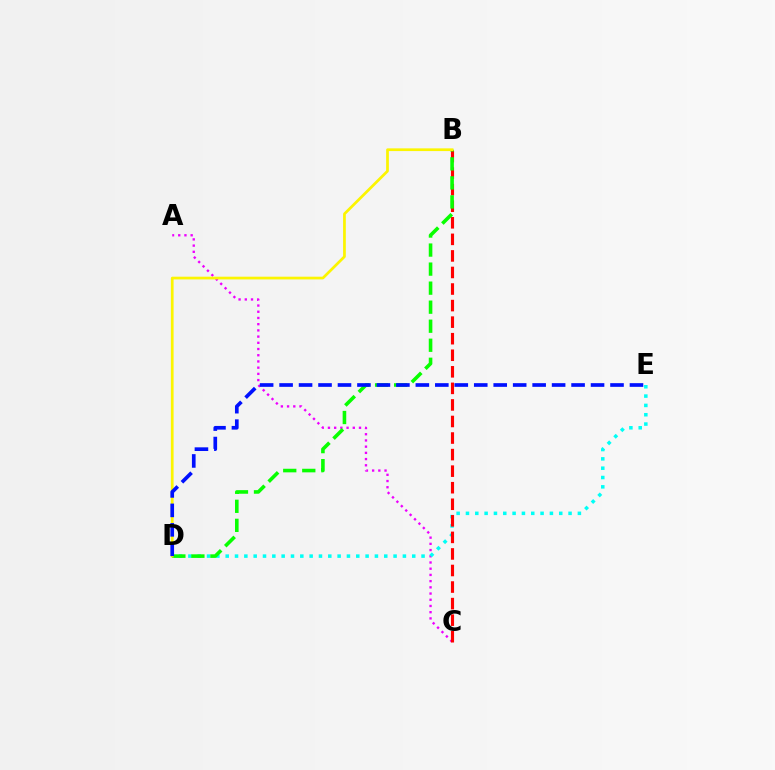{('A', 'C'): [{'color': '#ee00ff', 'line_style': 'dotted', 'thickness': 1.69}], ('D', 'E'): [{'color': '#00fff6', 'line_style': 'dotted', 'thickness': 2.53}, {'color': '#0010ff', 'line_style': 'dashed', 'thickness': 2.64}], ('B', 'C'): [{'color': '#ff0000', 'line_style': 'dashed', 'thickness': 2.25}], ('B', 'D'): [{'color': '#08ff00', 'line_style': 'dashed', 'thickness': 2.59}, {'color': '#fcf500', 'line_style': 'solid', 'thickness': 1.96}]}